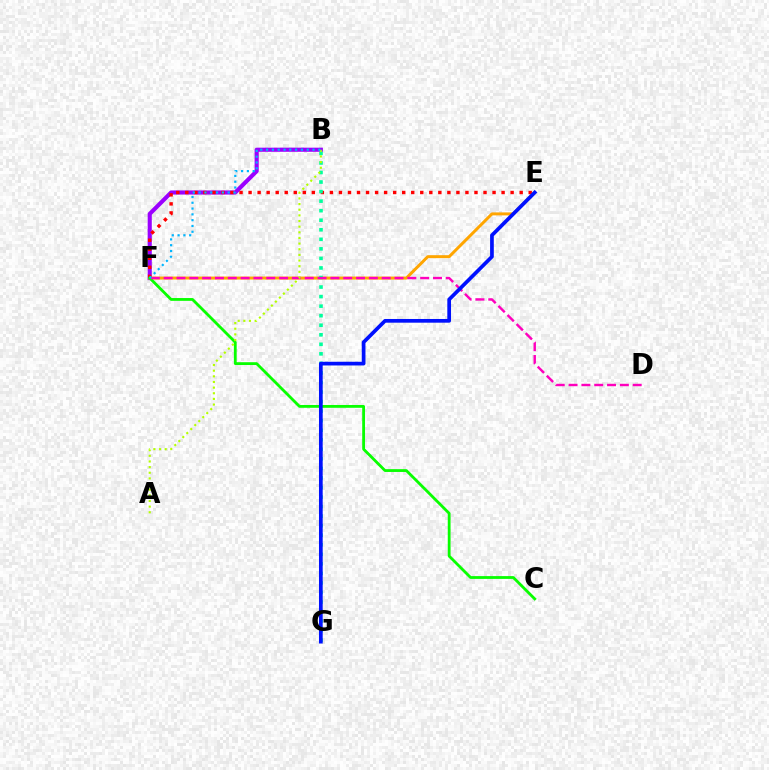{('B', 'F'): [{'color': '#9b00ff', 'line_style': 'solid', 'thickness': 2.97}, {'color': '#00b5ff', 'line_style': 'dotted', 'thickness': 1.58}], ('E', 'F'): [{'color': '#ffa500', 'line_style': 'solid', 'thickness': 2.14}, {'color': '#ff0000', 'line_style': 'dotted', 'thickness': 2.46}], ('C', 'F'): [{'color': '#08ff00', 'line_style': 'solid', 'thickness': 2.02}], ('B', 'G'): [{'color': '#00ff9d', 'line_style': 'dotted', 'thickness': 2.59}], ('D', 'F'): [{'color': '#ff00bd', 'line_style': 'dashed', 'thickness': 1.74}], ('A', 'B'): [{'color': '#b3ff00', 'line_style': 'dotted', 'thickness': 1.53}], ('E', 'G'): [{'color': '#0010ff', 'line_style': 'solid', 'thickness': 2.67}]}